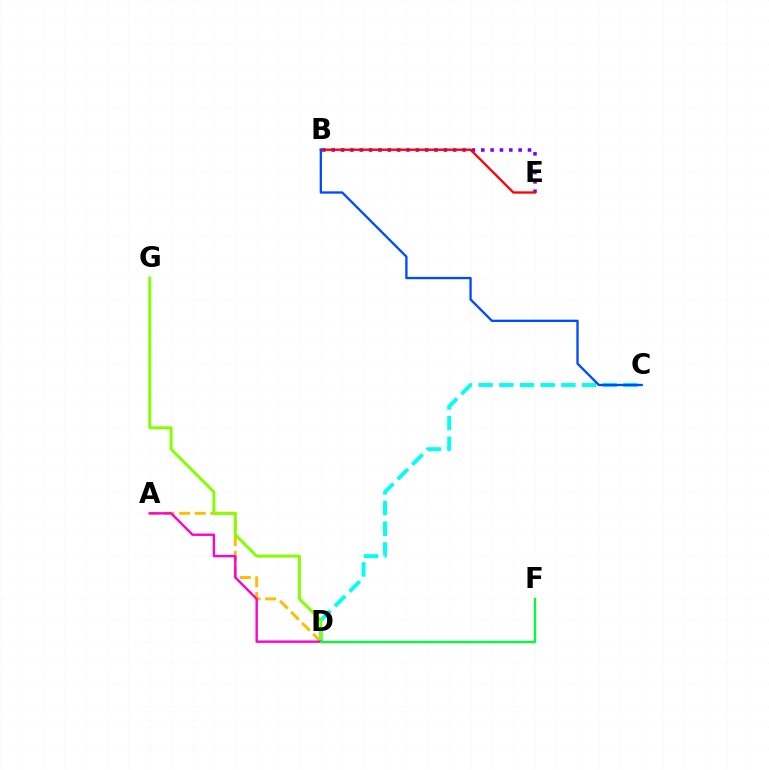{('C', 'D'): [{'color': '#00fff6', 'line_style': 'dashed', 'thickness': 2.81}], ('B', 'E'): [{'color': '#7200ff', 'line_style': 'dotted', 'thickness': 2.54}, {'color': '#ff0000', 'line_style': 'solid', 'thickness': 1.65}], ('A', 'D'): [{'color': '#ffbd00', 'line_style': 'dashed', 'thickness': 2.12}, {'color': '#ff00cf', 'line_style': 'solid', 'thickness': 1.72}], ('D', 'G'): [{'color': '#84ff00', 'line_style': 'solid', 'thickness': 2.12}], ('B', 'C'): [{'color': '#004bff', 'line_style': 'solid', 'thickness': 1.67}], ('D', 'F'): [{'color': '#00ff39', 'line_style': 'solid', 'thickness': 1.68}]}